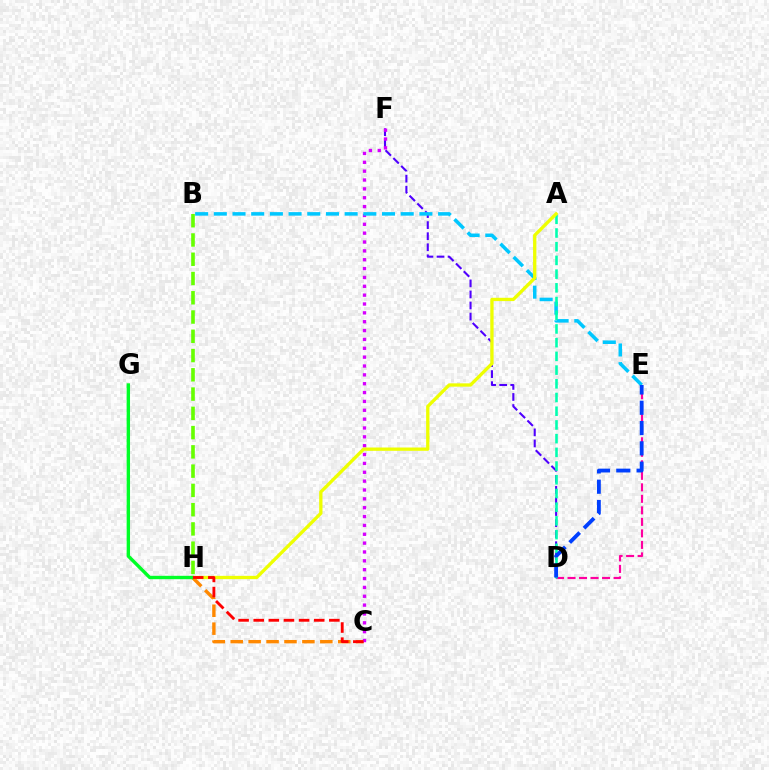{('C', 'H'): [{'color': '#ff8800', 'line_style': 'dashed', 'thickness': 2.43}, {'color': '#ff0000', 'line_style': 'dashed', 'thickness': 2.05}], ('D', 'F'): [{'color': '#4f00ff', 'line_style': 'dashed', 'thickness': 1.5}], ('D', 'E'): [{'color': '#ff00a0', 'line_style': 'dashed', 'thickness': 1.56}, {'color': '#003fff', 'line_style': 'dashed', 'thickness': 2.76}], ('C', 'F'): [{'color': '#d600ff', 'line_style': 'dotted', 'thickness': 2.41}], ('B', 'E'): [{'color': '#00c7ff', 'line_style': 'dashed', 'thickness': 2.54}], ('A', 'D'): [{'color': '#00ffaf', 'line_style': 'dashed', 'thickness': 1.86}], ('A', 'H'): [{'color': '#eeff00', 'line_style': 'solid', 'thickness': 2.38}], ('G', 'H'): [{'color': '#00ff27', 'line_style': 'solid', 'thickness': 2.43}], ('B', 'H'): [{'color': '#66ff00', 'line_style': 'dashed', 'thickness': 2.62}]}